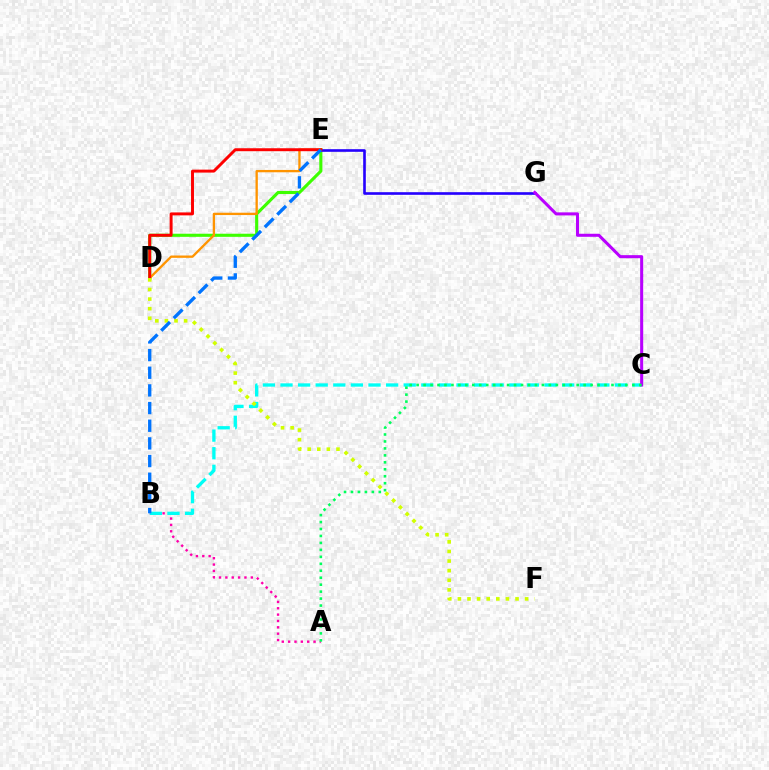{('D', 'E'): [{'color': '#3dff00', 'line_style': 'solid', 'thickness': 2.24}, {'color': '#ff9400', 'line_style': 'solid', 'thickness': 1.68}, {'color': '#ff0000', 'line_style': 'solid', 'thickness': 2.12}], ('A', 'B'): [{'color': '#ff00ac', 'line_style': 'dotted', 'thickness': 1.73}], ('E', 'G'): [{'color': '#2500ff', 'line_style': 'solid', 'thickness': 1.89}], ('B', 'C'): [{'color': '#00fff6', 'line_style': 'dashed', 'thickness': 2.39}], ('C', 'G'): [{'color': '#b900ff', 'line_style': 'solid', 'thickness': 2.19}], ('D', 'F'): [{'color': '#d1ff00', 'line_style': 'dotted', 'thickness': 2.61}], ('A', 'C'): [{'color': '#00ff5c', 'line_style': 'dotted', 'thickness': 1.89}], ('B', 'E'): [{'color': '#0074ff', 'line_style': 'dashed', 'thickness': 2.4}]}